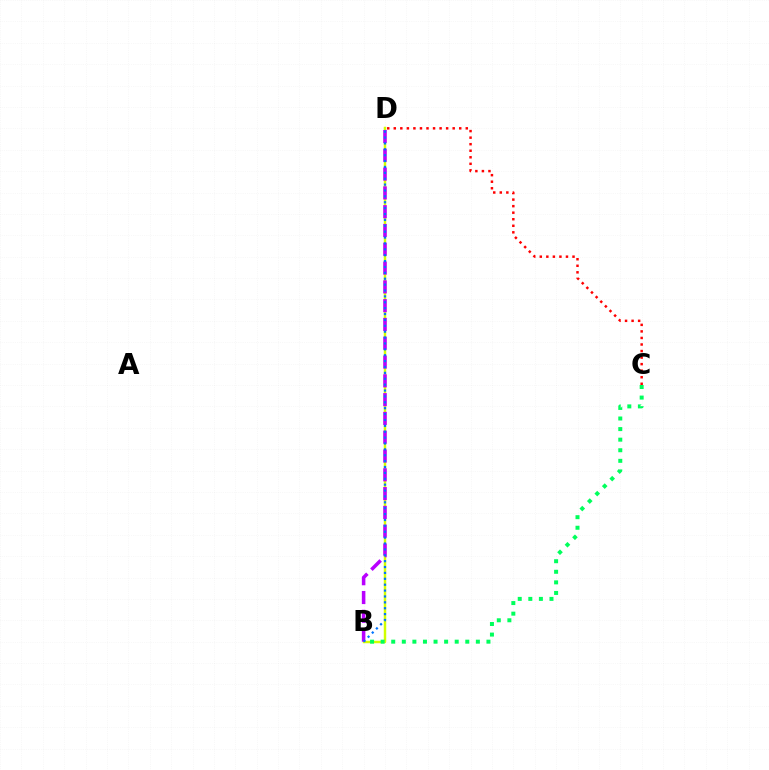{('B', 'D'): [{'color': '#d1ff00', 'line_style': 'solid', 'thickness': 1.77}, {'color': '#b900ff', 'line_style': 'dashed', 'thickness': 2.55}, {'color': '#0074ff', 'line_style': 'dotted', 'thickness': 1.6}], ('C', 'D'): [{'color': '#ff0000', 'line_style': 'dotted', 'thickness': 1.78}], ('B', 'C'): [{'color': '#00ff5c', 'line_style': 'dotted', 'thickness': 2.87}]}